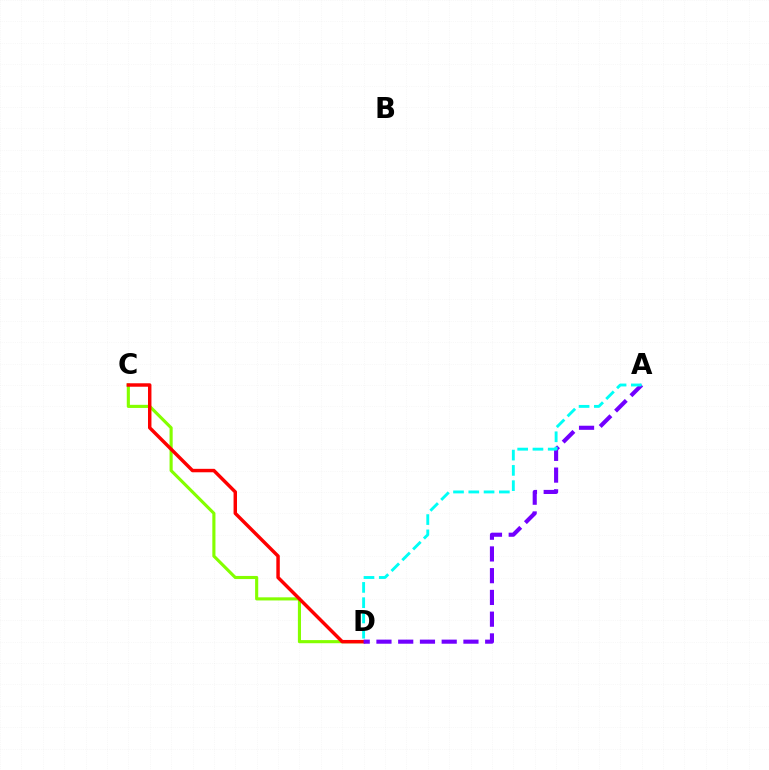{('C', 'D'): [{'color': '#84ff00', 'line_style': 'solid', 'thickness': 2.25}, {'color': '#ff0000', 'line_style': 'solid', 'thickness': 2.48}], ('A', 'D'): [{'color': '#7200ff', 'line_style': 'dashed', 'thickness': 2.95}, {'color': '#00fff6', 'line_style': 'dashed', 'thickness': 2.08}]}